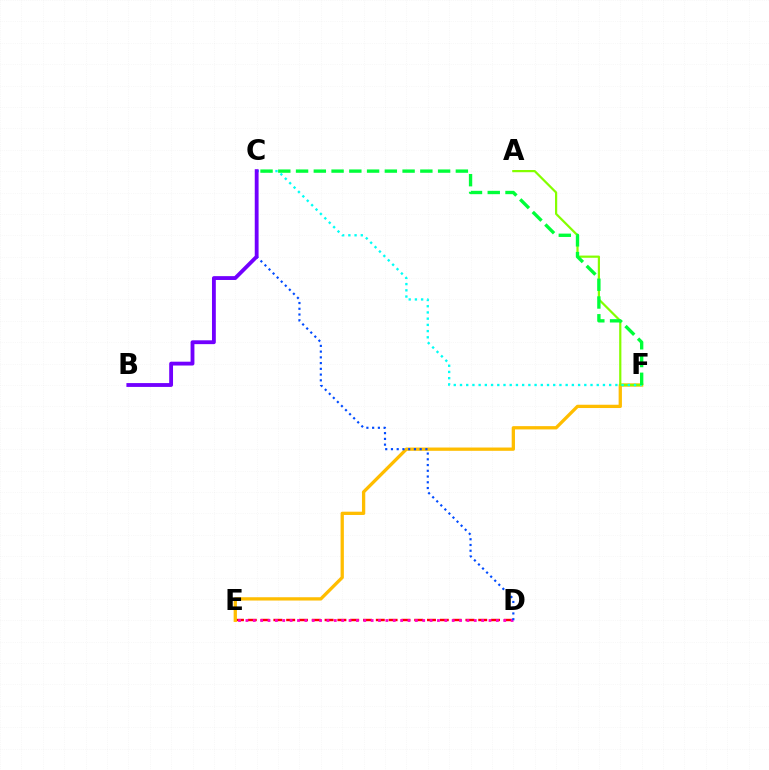{('D', 'E'): [{'color': '#ff0000', 'line_style': 'dashed', 'thickness': 1.74}, {'color': '#ff00cf', 'line_style': 'dotted', 'thickness': 2.0}], ('E', 'F'): [{'color': '#ffbd00', 'line_style': 'solid', 'thickness': 2.37}], ('A', 'F'): [{'color': '#84ff00', 'line_style': 'solid', 'thickness': 1.59}], ('C', 'F'): [{'color': '#00fff6', 'line_style': 'dotted', 'thickness': 1.69}, {'color': '#00ff39', 'line_style': 'dashed', 'thickness': 2.41}], ('C', 'D'): [{'color': '#004bff', 'line_style': 'dotted', 'thickness': 1.56}], ('B', 'C'): [{'color': '#7200ff', 'line_style': 'solid', 'thickness': 2.76}]}